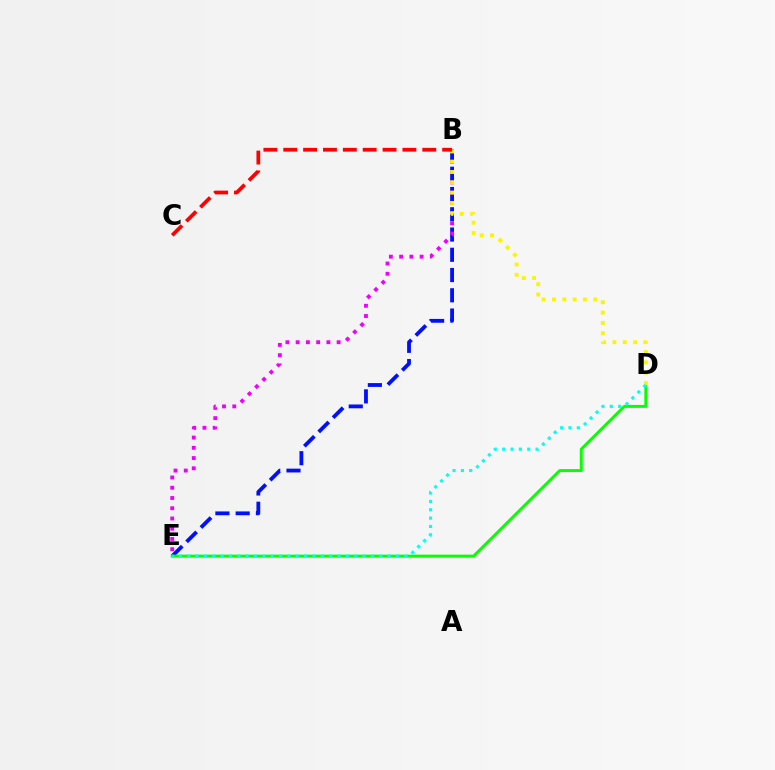{('B', 'E'): [{'color': '#0010ff', 'line_style': 'dashed', 'thickness': 2.75}, {'color': '#ee00ff', 'line_style': 'dotted', 'thickness': 2.78}], ('D', 'E'): [{'color': '#08ff00', 'line_style': 'solid', 'thickness': 2.13}, {'color': '#00fff6', 'line_style': 'dotted', 'thickness': 2.27}], ('B', 'D'): [{'color': '#fcf500', 'line_style': 'dotted', 'thickness': 2.8}], ('B', 'C'): [{'color': '#ff0000', 'line_style': 'dashed', 'thickness': 2.7}]}